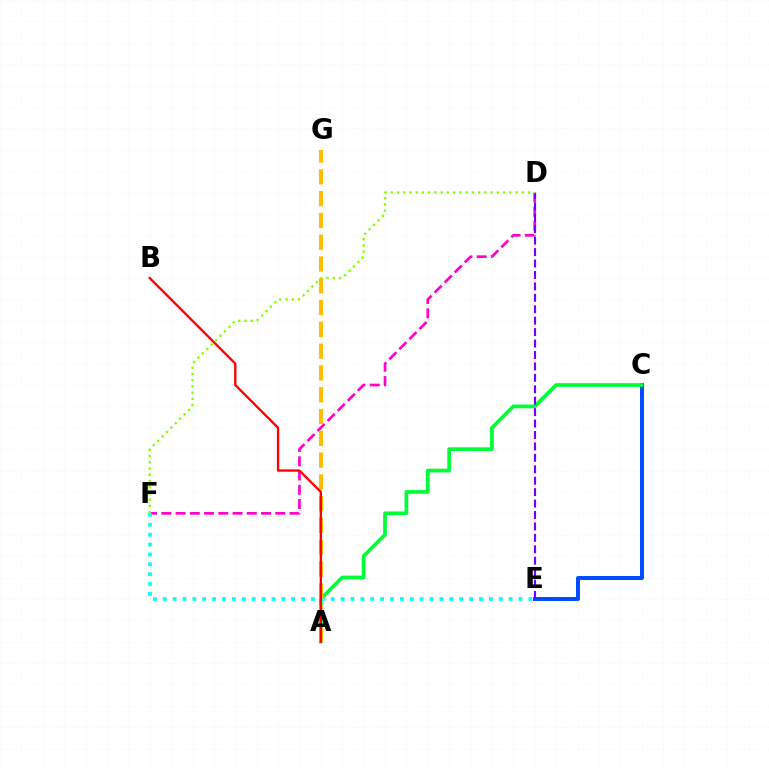{('C', 'E'): [{'color': '#004bff', 'line_style': 'solid', 'thickness': 2.85}], ('A', 'C'): [{'color': '#00ff39', 'line_style': 'solid', 'thickness': 2.69}], ('D', 'F'): [{'color': '#ff00cf', 'line_style': 'dashed', 'thickness': 1.94}, {'color': '#84ff00', 'line_style': 'dotted', 'thickness': 1.69}], ('E', 'F'): [{'color': '#00fff6', 'line_style': 'dotted', 'thickness': 2.69}], ('A', 'G'): [{'color': '#ffbd00', 'line_style': 'dashed', 'thickness': 2.96}], ('A', 'B'): [{'color': '#ff0000', 'line_style': 'solid', 'thickness': 1.69}], ('D', 'E'): [{'color': '#7200ff', 'line_style': 'dashed', 'thickness': 1.55}]}